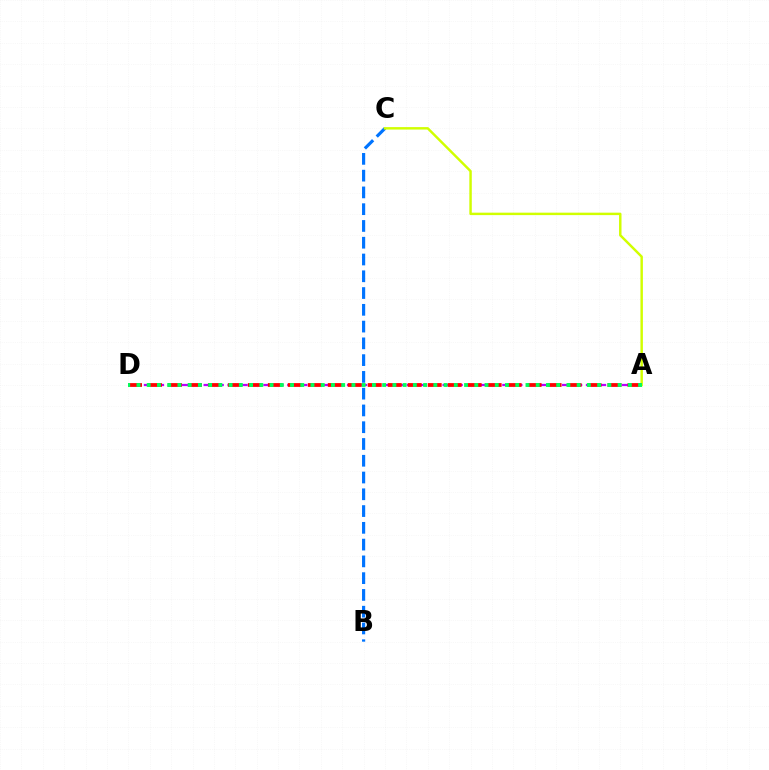{('B', 'C'): [{'color': '#0074ff', 'line_style': 'dashed', 'thickness': 2.28}], ('A', 'C'): [{'color': '#d1ff00', 'line_style': 'solid', 'thickness': 1.77}], ('A', 'D'): [{'color': '#b900ff', 'line_style': 'dashed', 'thickness': 1.62}, {'color': '#ff0000', 'line_style': 'dashed', 'thickness': 2.71}, {'color': '#00ff5c', 'line_style': 'dotted', 'thickness': 2.78}]}